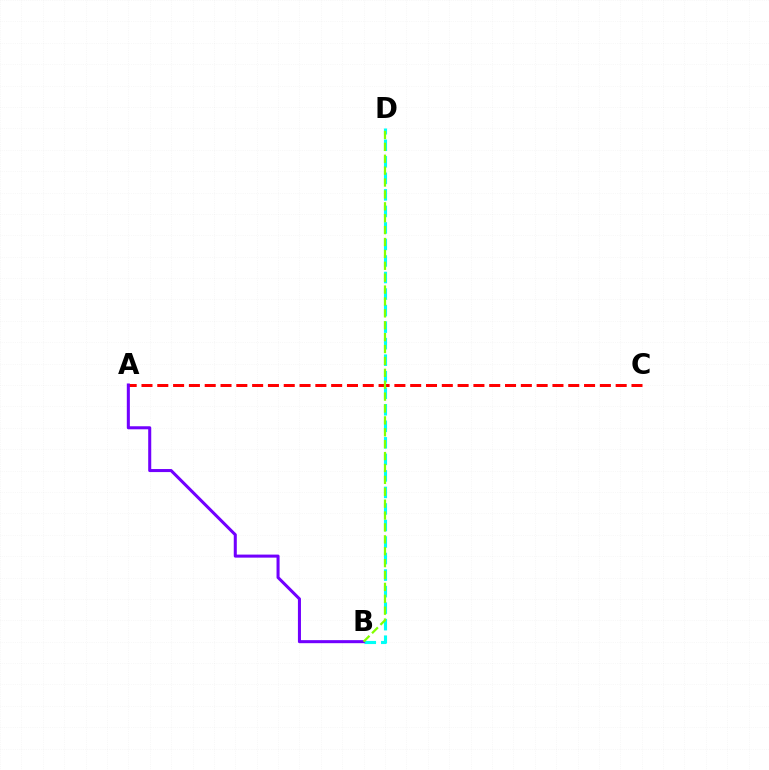{('A', 'C'): [{'color': '#ff0000', 'line_style': 'dashed', 'thickness': 2.15}], ('B', 'D'): [{'color': '#00fff6', 'line_style': 'dashed', 'thickness': 2.25}, {'color': '#84ff00', 'line_style': 'dashed', 'thickness': 1.62}], ('A', 'B'): [{'color': '#7200ff', 'line_style': 'solid', 'thickness': 2.19}]}